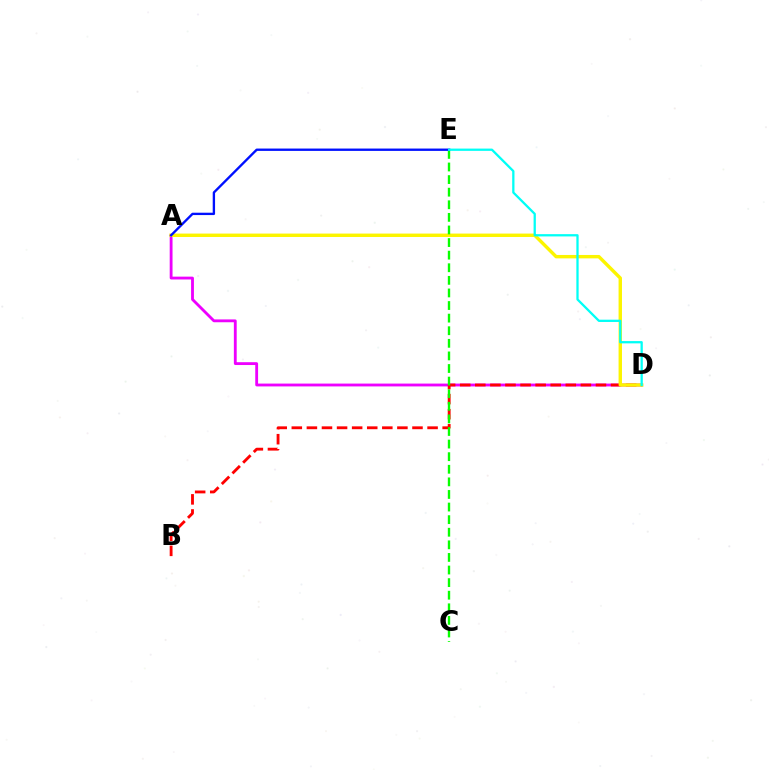{('A', 'D'): [{'color': '#ee00ff', 'line_style': 'solid', 'thickness': 2.04}, {'color': '#fcf500', 'line_style': 'solid', 'thickness': 2.45}], ('B', 'D'): [{'color': '#ff0000', 'line_style': 'dashed', 'thickness': 2.05}], ('C', 'E'): [{'color': '#08ff00', 'line_style': 'dashed', 'thickness': 1.71}], ('A', 'E'): [{'color': '#0010ff', 'line_style': 'solid', 'thickness': 1.69}], ('D', 'E'): [{'color': '#00fff6', 'line_style': 'solid', 'thickness': 1.64}]}